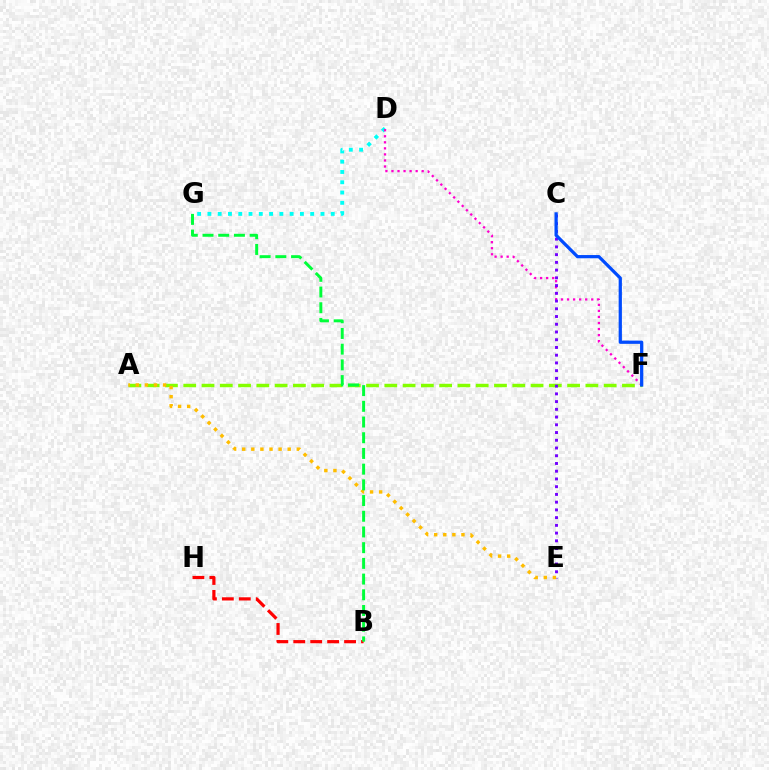{('D', 'G'): [{'color': '#00fff6', 'line_style': 'dotted', 'thickness': 2.79}], ('D', 'F'): [{'color': '#ff00cf', 'line_style': 'dotted', 'thickness': 1.64}], ('A', 'F'): [{'color': '#84ff00', 'line_style': 'dashed', 'thickness': 2.48}], ('C', 'E'): [{'color': '#7200ff', 'line_style': 'dotted', 'thickness': 2.1}], ('C', 'F'): [{'color': '#004bff', 'line_style': 'solid', 'thickness': 2.33}], ('A', 'E'): [{'color': '#ffbd00', 'line_style': 'dotted', 'thickness': 2.47}], ('B', 'H'): [{'color': '#ff0000', 'line_style': 'dashed', 'thickness': 2.3}], ('B', 'G'): [{'color': '#00ff39', 'line_style': 'dashed', 'thickness': 2.13}]}